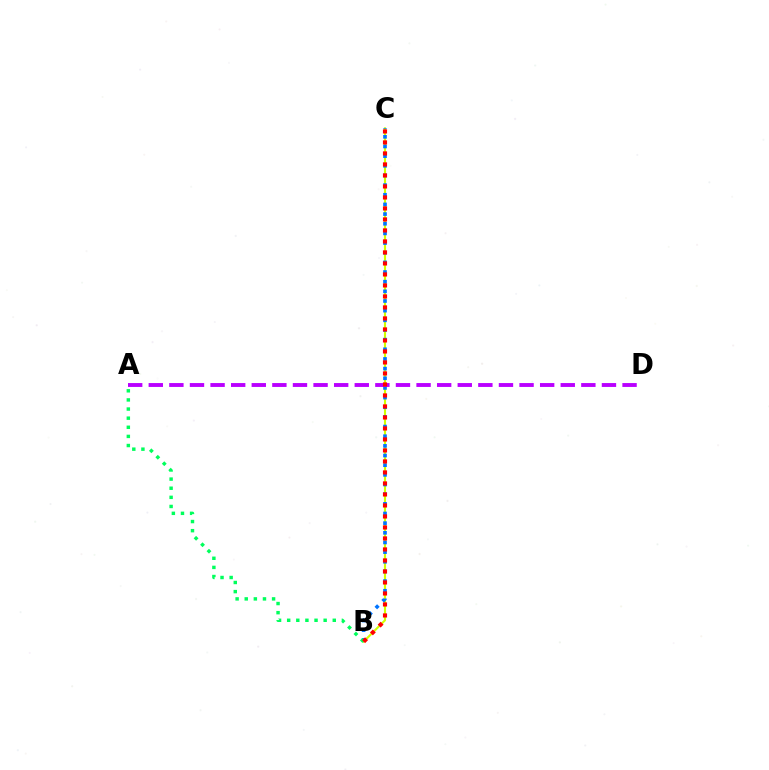{('B', 'C'): [{'color': '#d1ff00', 'line_style': 'solid', 'thickness': 1.52}, {'color': '#0074ff', 'line_style': 'dotted', 'thickness': 2.62}, {'color': '#ff0000', 'line_style': 'dotted', 'thickness': 2.99}], ('A', 'B'): [{'color': '#00ff5c', 'line_style': 'dotted', 'thickness': 2.48}], ('A', 'D'): [{'color': '#b900ff', 'line_style': 'dashed', 'thickness': 2.8}]}